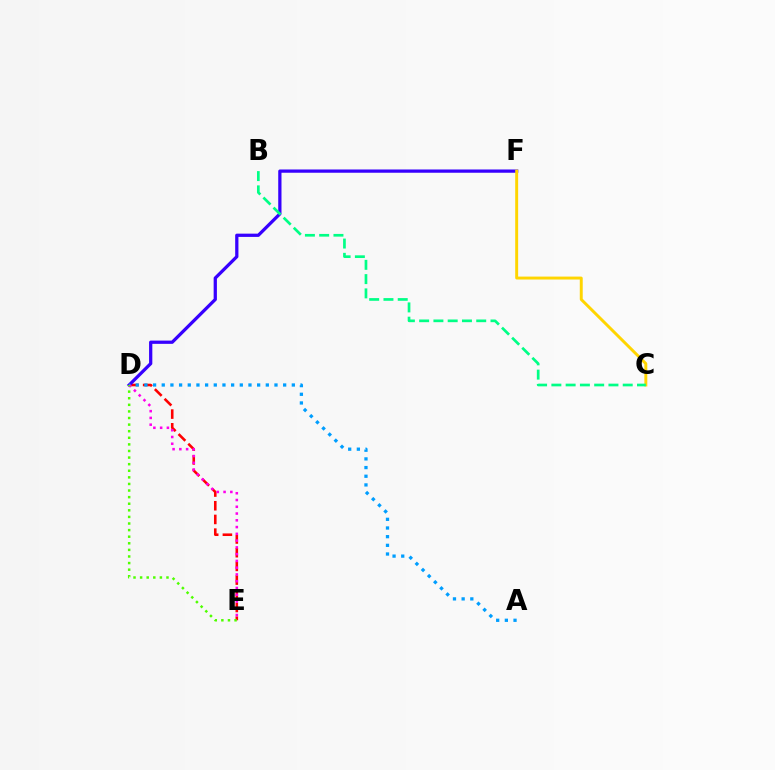{('D', 'E'): [{'color': '#ff0000', 'line_style': 'dashed', 'thickness': 1.86}, {'color': '#ff00ed', 'line_style': 'dotted', 'thickness': 1.84}, {'color': '#4fff00', 'line_style': 'dotted', 'thickness': 1.79}], ('D', 'F'): [{'color': '#3700ff', 'line_style': 'solid', 'thickness': 2.34}], ('A', 'D'): [{'color': '#009eff', 'line_style': 'dotted', 'thickness': 2.36}], ('C', 'F'): [{'color': '#ffd500', 'line_style': 'solid', 'thickness': 2.12}], ('B', 'C'): [{'color': '#00ff86', 'line_style': 'dashed', 'thickness': 1.94}]}